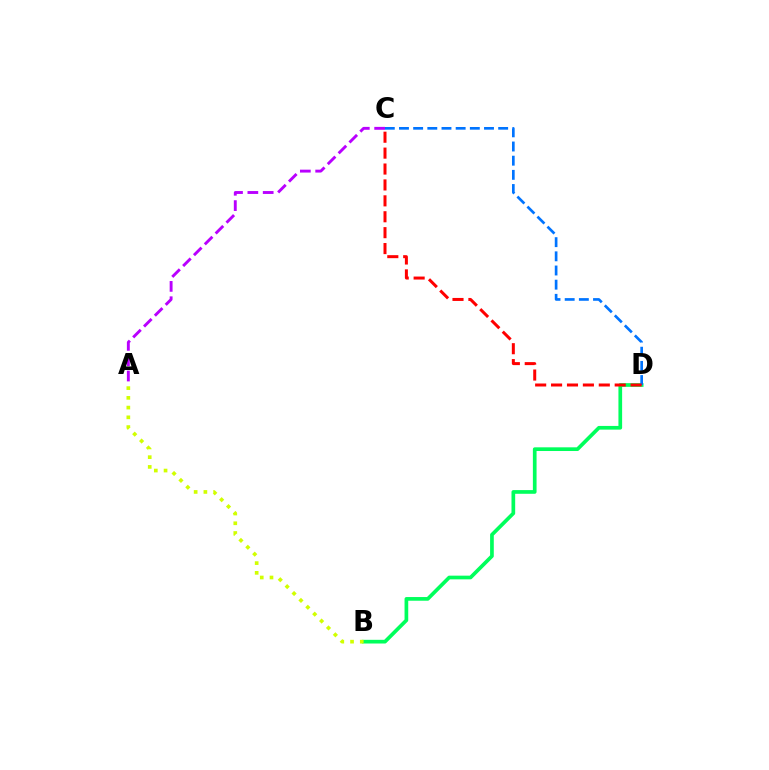{('B', 'D'): [{'color': '#00ff5c', 'line_style': 'solid', 'thickness': 2.66}], ('C', 'D'): [{'color': '#0074ff', 'line_style': 'dashed', 'thickness': 1.93}, {'color': '#ff0000', 'line_style': 'dashed', 'thickness': 2.16}], ('A', 'C'): [{'color': '#b900ff', 'line_style': 'dashed', 'thickness': 2.08}], ('A', 'B'): [{'color': '#d1ff00', 'line_style': 'dotted', 'thickness': 2.65}]}